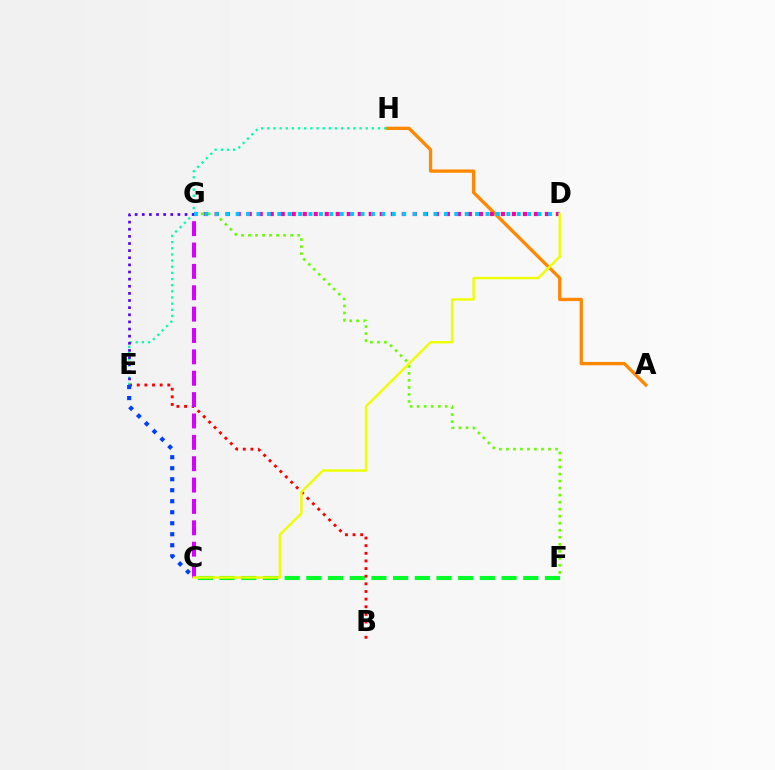{('C', 'F'): [{'color': '#00ff27', 'line_style': 'dashed', 'thickness': 2.95}], ('A', 'H'): [{'color': '#ff8800', 'line_style': 'solid', 'thickness': 2.39}], ('B', 'E'): [{'color': '#ff0000', 'line_style': 'dotted', 'thickness': 2.07}], ('D', 'G'): [{'color': '#ff00a0', 'line_style': 'dotted', 'thickness': 2.99}, {'color': '#00c7ff', 'line_style': 'dotted', 'thickness': 2.83}], ('F', 'G'): [{'color': '#66ff00', 'line_style': 'dotted', 'thickness': 1.91}], ('E', 'H'): [{'color': '#00ffaf', 'line_style': 'dotted', 'thickness': 1.67}], ('C', 'G'): [{'color': '#d600ff', 'line_style': 'dashed', 'thickness': 2.9}], ('E', 'G'): [{'color': '#4f00ff', 'line_style': 'dotted', 'thickness': 1.94}], ('C', 'E'): [{'color': '#003fff', 'line_style': 'dotted', 'thickness': 2.99}], ('C', 'D'): [{'color': '#eeff00', 'line_style': 'solid', 'thickness': 1.74}]}